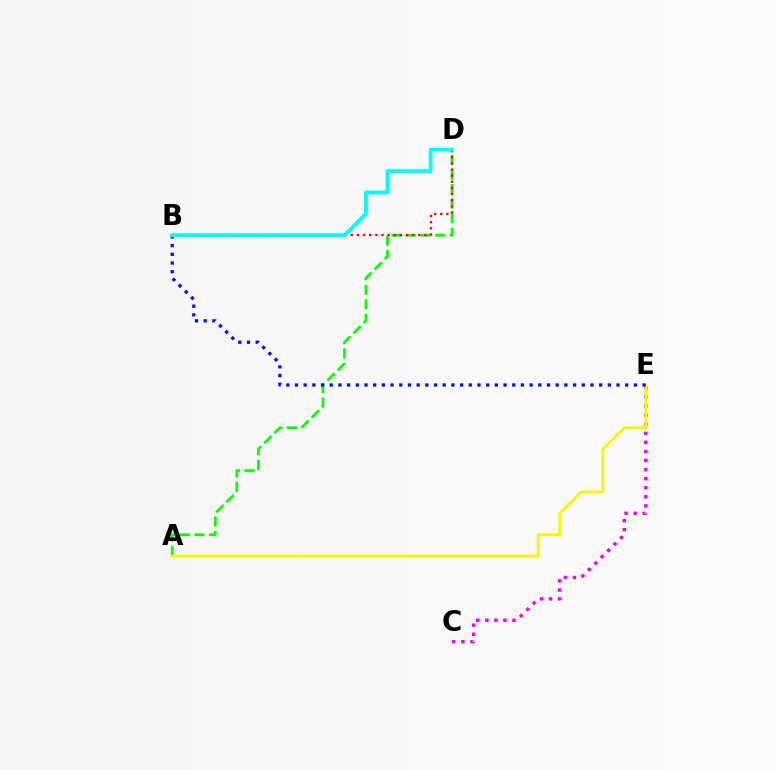{('C', 'E'): [{'color': '#ee00ff', 'line_style': 'dotted', 'thickness': 2.46}], ('A', 'D'): [{'color': '#08ff00', 'line_style': 'dashed', 'thickness': 1.97}], ('B', 'D'): [{'color': '#ff0000', 'line_style': 'dotted', 'thickness': 1.67}, {'color': '#00fff6', 'line_style': 'solid', 'thickness': 2.74}], ('A', 'E'): [{'color': '#fcf500', 'line_style': 'solid', 'thickness': 2.06}], ('B', 'E'): [{'color': '#0010ff', 'line_style': 'dotted', 'thickness': 2.36}]}